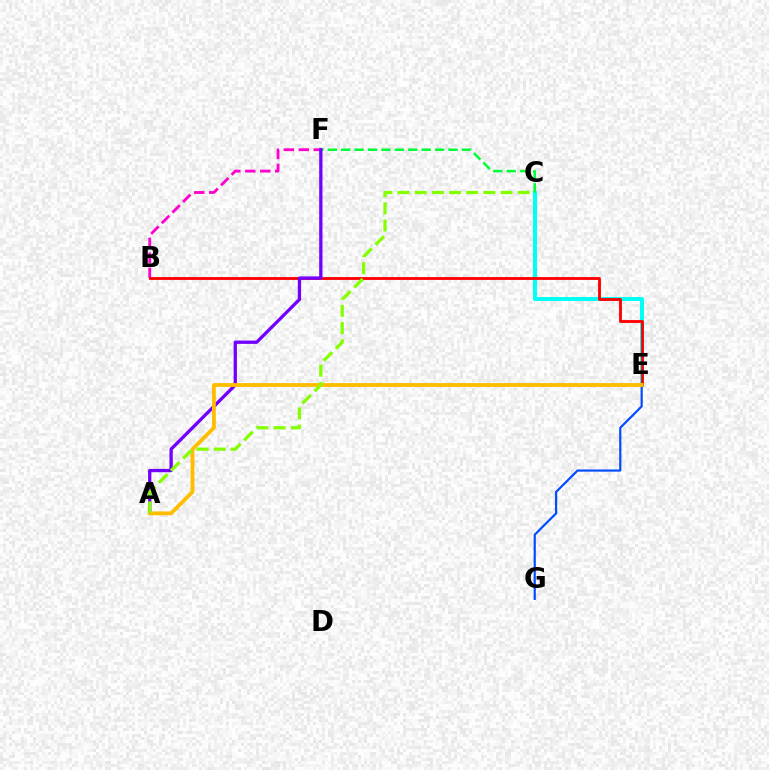{('C', 'E'): [{'color': '#00fff6', 'line_style': 'solid', 'thickness': 2.85}], ('E', 'G'): [{'color': '#004bff', 'line_style': 'solid', 'thickness': 1.57}], ('B', 'F'): [{'color': '#ff00cf', 'line_style': 'dashed', 'thickness': 2.03}], ('B', 'E'): [{'color': '#ff0000', 'line_style': 'solid', 'thickness': 2.05}], ('C', 'F'): [{'color': '#00ff39', 'line_style': 'dashed', 'thickness': 1.82}], ('A', 'F'): [{'color': '#7200ff', 'line_style': 'solid', 'thickness': 2.38}], ('A', 'E'): [{'color': '#ffbd00', 'line_style': 'solid', 'thickness': 2.76}], ('A', 'C'): [{'color': '#84ff00', 'line_style': 'dashed', 'thickness': 2.33}]}